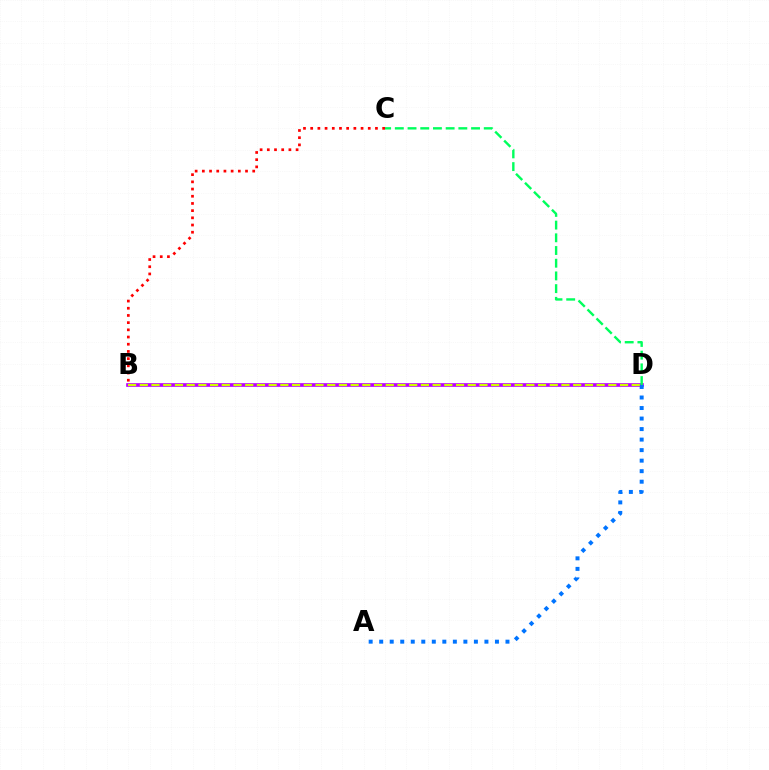{('B', 'D'): [{'color': '#b900ff', 'line_style': 'solid', 'thickness': 2.64}, {'color': '#d1ff00', 'line_style': 'dashed', 'thickness': 1.59}], ('A', 'D'): [{'color': '#0074ff', 'line_style': 'dotted', 'thickness': 2.86}], ('C', 'D'): [{'color': '#00ff5c', 'line_style': 'dashed', 'thickness': 1.73}], ('B', 'C'): [{'color': '#ff0000', 'line_style': 'dotted', 'thickness': 1.96}]}